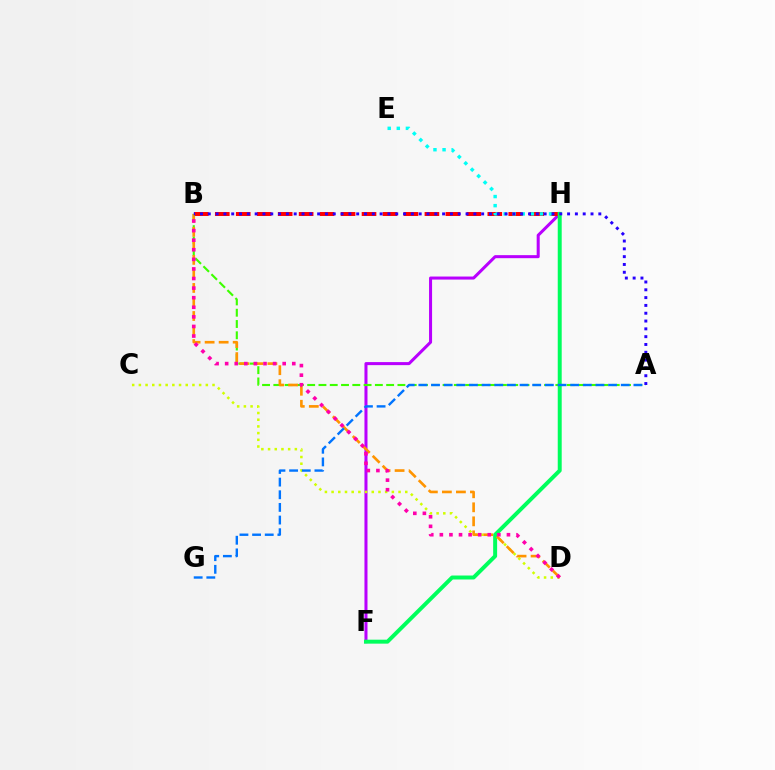{('F', 'H'): [{'color': '#b900ff', 'line_style': 'solid', 'thickness': 2.18}, {'color': '#00ff5c', 'line_style': 'solid', 'thickness': 2.85}], ('B', 'H'): [{'color': '#ff0000', 'line_style': 'dashed', 'thickness': 2.85}], ('A', 'B'): [{'color': '#3dff00', 'line_style': 'dashed', 'thickness': 1.53}, {'color': '#2500ff', 'line_style': 'dotted', 'thickness': 2.12}], ('E', 'H'): [{'color': '#00fff6', 'line_style': 'dotted', 'thickness': 2.47}], ('C', 'D'): [{'color': '#d1ff00', 'line_style': 'dotted', 'thickness': 1.82}], ('B', 'D'): [{'color': '#ff9400', 'line_style': 'dashed', 'thickness': 1.91}, {'color': '#ff00ac', 'line_style': 'dotted', 'thickness': 2.6}], ('A', 'G'): [{'color': '#0074ff', 'line_style': 'dashed', 'thickness': 1.72}]}